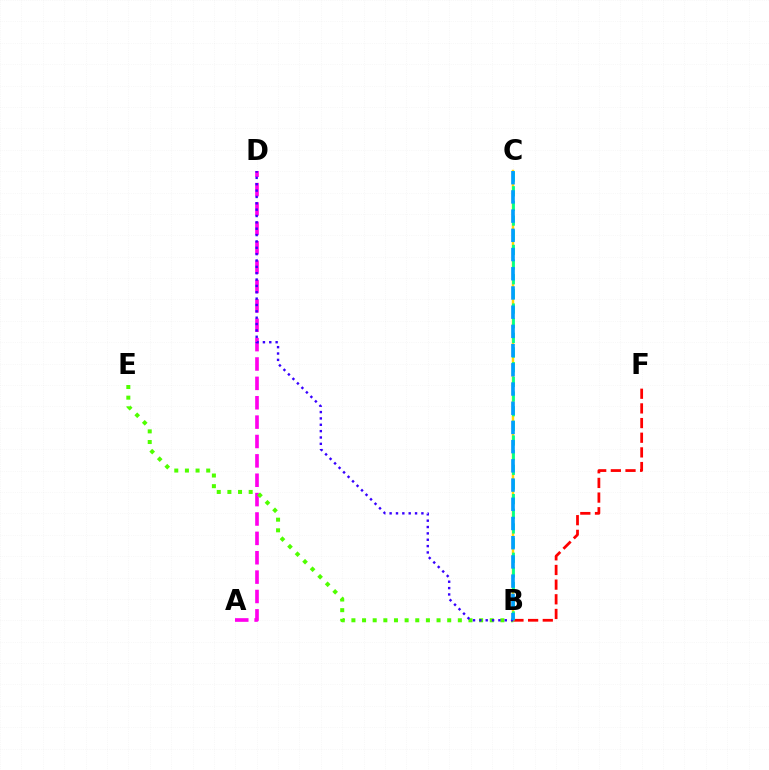{('B', 'F'): [{'color': '#ff0000', 'line_style': 'dashed', 'thickness': 1.99}], ('A', 'D'): [{'color': '#ff00ed', 'line_style': 'dashed', 'thickness': 2.63}], ('B', 'C'): [{'color': '#ffd500', 'line_style': 'solid', 'thickness': 1.77}, {'color': '#00ff86', 'line_style': 'dashed', 'thickness': 1.99}, {'color': '#009eff', 'line_style': 'dashed', 'thickness': 2.61}], ('B', 'E'): [{'color': '#4fff00', 'line_style': 'dotted', 'thickness': 2.89}], ('B', 'D'): [{'color': '#3700ff', 'line_style': 'dotted', 'thickness': 1.73}]}